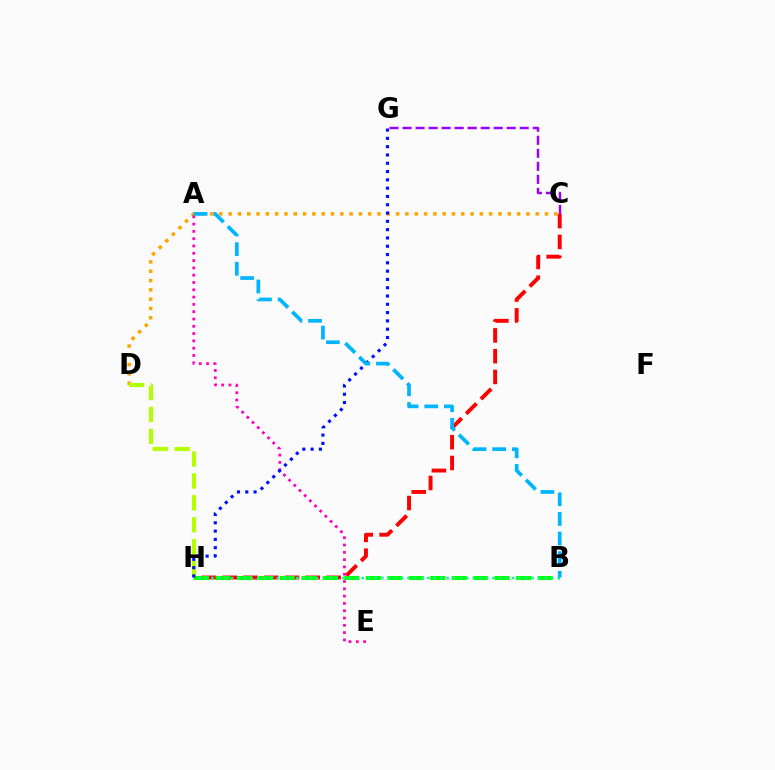{('C', 'D'): [{'color': '#ffa500', 'line_style': 'dotted', 'thickness': 2.53}], ('C', 'H'): [{'color': '#ff0000', 'line_style': 'dashed', 'thickness': 2.82}], ('B', 'H'): [{'color': '#08ff00', 'line_style': 'dashed', 'thickness': 2.92}, {'color': '#00ff9d', 'line_style': 'dotted', 'thickness': 1.78}], ('D', 'H'): [{'color': '#b3ff00', 'line_style': 'dashed', 'thickness': 2.98}], ('A', 'E'): [{'color': '#ff00bd', 'line_style': 'dotted', 'thickness': 1.98}], ('G', 'H'): [{'color': '#0010ff', 'line_style': 'dotted', 'thickness': 2.25}], ('A', 'B'): [{'color': '#00b5ff', 'line_style': 'dashed', 'thickness': 2.67}], ('C', 'G'): [{'color': '#9b00ff', 'line_style': 'dashed', 'thickness': 1.77}]}